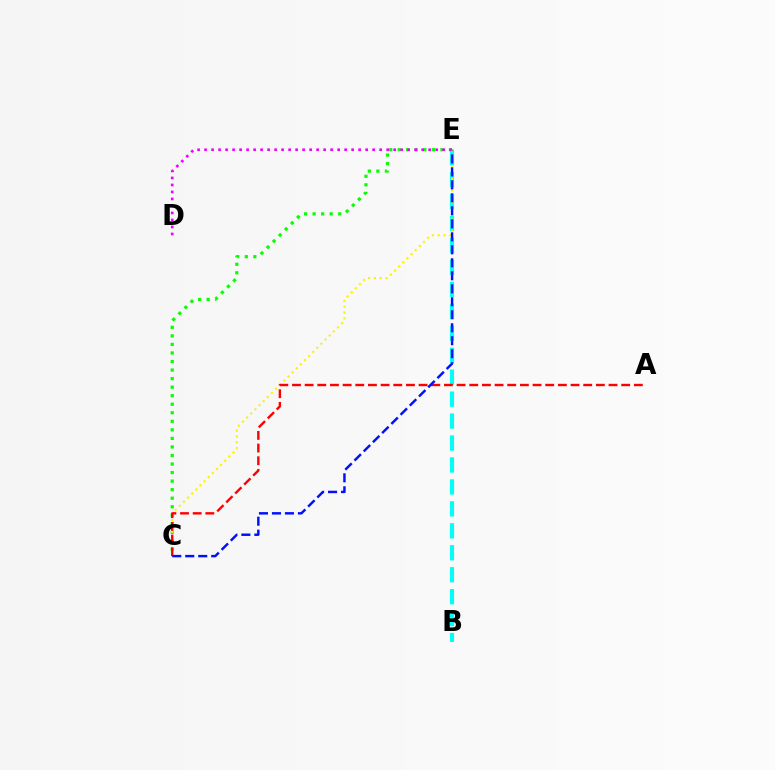{('C', 'E'): [{'color': '#08ff00', 'line_style': 'dotted', 'thickness': 2.32}, {'color': '#fcf500', 'line_style': 'dotted', 'thickness': 1.58}, {'color': '#0010ff', 'line_style': 'dashed', 'thickness': 1.76}], ('B', 'E'): [{'color': '#00fff6', 'line_style': 'dashed', 'thickness': 2.98}], ('D', 'E'): [{'color': '#ee00ff', 'line_style': 'dotted', 'thickness': 1.9}], ('A', 'C'): [{'color': '#ff0000', 'line_style': 'dashed', 'thickness': 1.72}]}